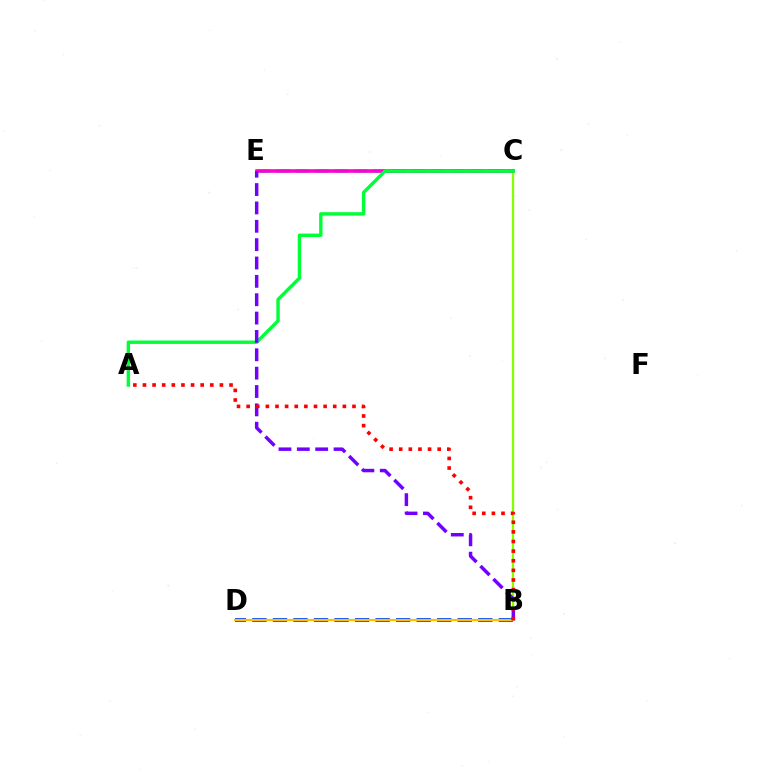{('B', 'D'): [{'color': '#004bff', 'line_style': 'dashed', 'thickness': 2.79}, {'color': '#ffbd00', 'line_style': 'solid', 'thickness': 1.58}], ('B', 'C'): [{'color': '#84ff00', 'line_style': 'solid', 'thickness': 1.64}], ('C', 'E'): [{'color': '#00fff6', 'line_style': 'dashed', 'thickness': 2.63}, {'color': '#ff00cf', 'line_style': 'solid', 'thickness': 2.58}], ('A', 'C'): [{'color': '#00ff39', 'line_style': 'solid', 'thickness': 2.46}], ('B', 'E'): [{'color': '#7200ff', 'line_style': 'dashed', 'thickness': 2.49}], ('A', 'B'): [{'color': '#ff0000', 'line_style': 'dotted', 'thickness': 2.61}]}